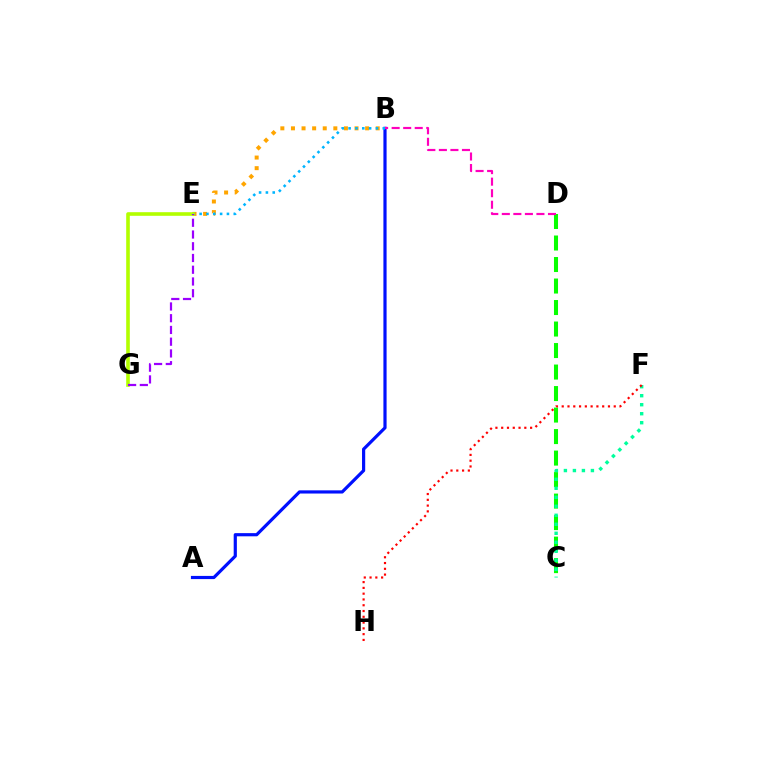{('B', 'E'): [{'color': '#ffa500', 'line_style': 'dotted', 'thickness': 2.88}, {'color': '#00b5ff', 'line_style': 'dotted', 'thickness': 1.86}], ('A', 'B'): [{'color': '#0010ff', 'line_style': 'solid', 'thickness': 2.29}], ('C', 'D'): [{'color': '#08ff00', 'line_style': 'dashed', 'thickness': 2.92}], ('C', 'F'): [{'color': '#00ff9d', 'line_style': 'dotted', 'thickness': 2.45}], ('E', 'G'): [{'color': '#b3ff00', 'line_style': 'solid', 'thickness': 2.6}, {'color': '#9b00ff', 'line_style': 'dashed', 'thickness': 1.6}], ('F', 'H'): [{'color': '#ff0000', 'line_style': 'dotted', 'thickness': 1.57}], ('B', 'D'): [{'color': '#ff00bd', 'line_style': 'dashed', 'thickness': 1.57}]}